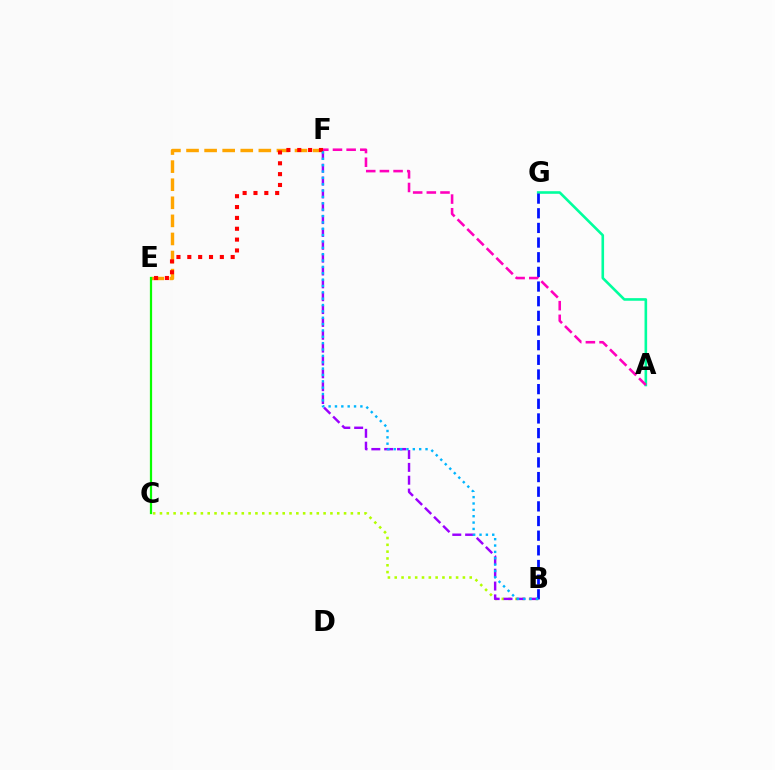{('A', 'G'): [{'color': '#00ff9d', 'line_style': 'solid', 'thickness': 1.88}], ('B', 'C'): [{'color': '#b3ff00', 'line_style': 'dotted', 'thickness': 1.85}], ('B', 'F'): [{'color': '#9b00ff', 'line_style': 'dashed', 'thickness': 1.75}, {'color': '#00b5ff', 'line_style': 'dotted', 'thickness': 1.73}], ('E', 'F'): [{'color': '#ffa500', 'line_style': 'dashed', 'thickness': 2.46}, {'color': '#ff0000', 'line_style': 'dotted', 'thickness': 2.95}], ('B', 'G'): [{'color': '#0010ff', 'line_style': 'dashed', 'thickness': 1.99}], ('A', 'F'): [{'color': '#ff00bd', 'line_style': 'dashed', 'thickness': 1.86}], ('C', 'E'): [{'color': '#08ff00', 'line_style': 'solid', 'thickness': 1.61}]}